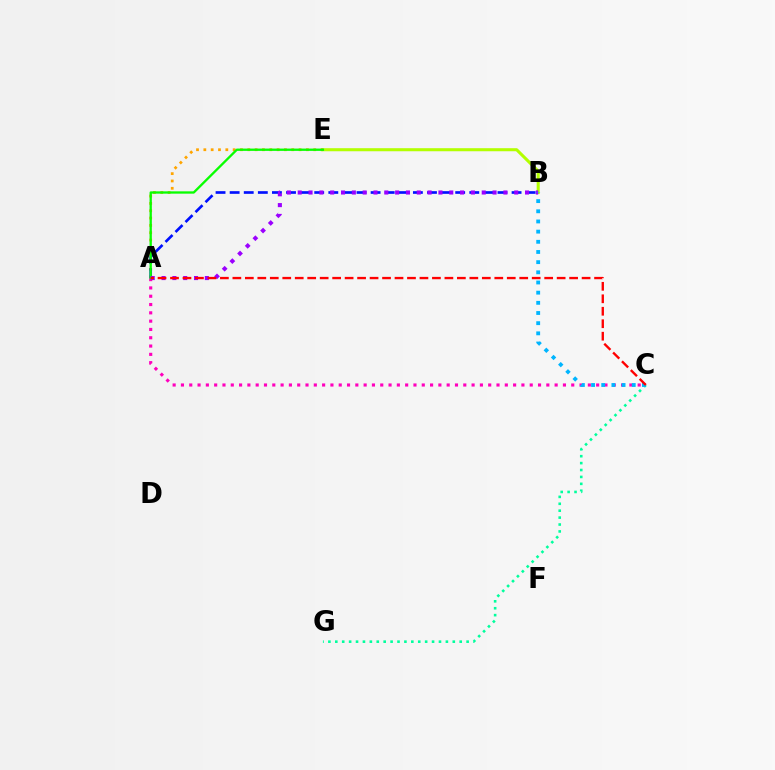{('B', 'E'): [{'color': '#b3ff00', 'line_style': 'solid', 'thickness': 2.2}], ('A', 'C'): [{'color': '#ff00bd', 'line_style': 'dotted', 'thickness': 2.26}, {'color': '#ff0000', 'line_style': 'dashed', 'thickness': 1.69}], ('A', 'E'): [{'color': '#ffa500', 'line_style': 'dotted', 'thickness': 1.99}, {'color': '#08ff00', 'line_style': 'solid', 'thickness': 1.67}], ('A', 'B'): [{'color': '#0010ff', 'line_style': 'dashed', 'thickness': 1.91}, {'color': '#9b00ff', 'line_style': 'dotted', 'thickness': 2.94}], ('C', 'G'): [{'color': '#00ff9d', 'line_style': 'dotted', 'thickness': 1.88}], ('B', 'C'): [{'color': '#00b5ff', 'line_style': 'dotted', 'thickness': 2.76}]}